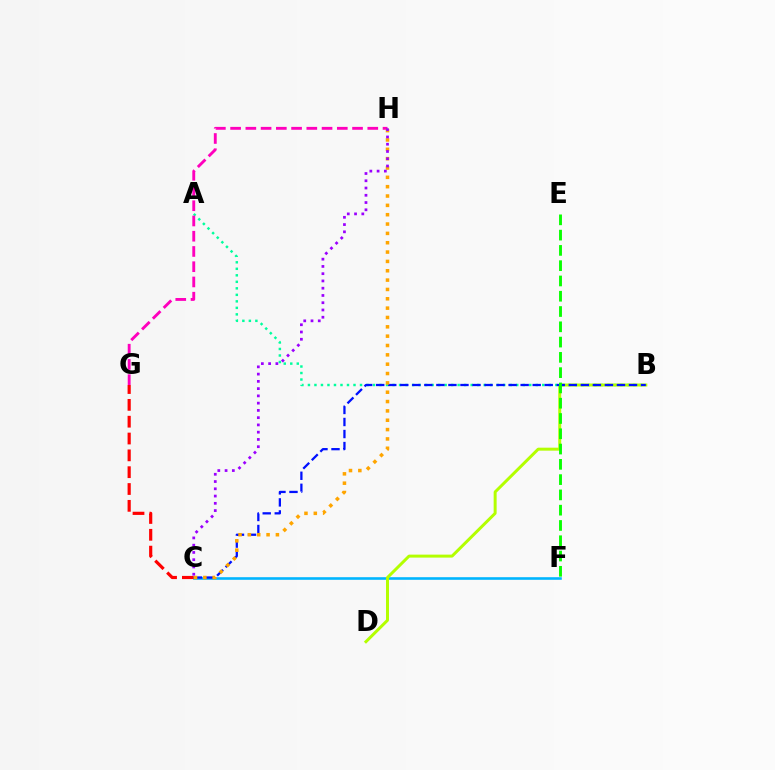{('C', 'F'): [{'color': '#00b5ff', 'line_style': 'solid', 'thickness': 1.88}], ('C', 'G'): [{'color': '#ff0000', 'line_style': 'dashed', 'thickness': 2.29}], ('A', 'B'): [{'color': '#00ff9d', 'line_style': 'dotted', 'thickness': 1.77}], ('B', 'D'): [{'color': '#b3ff00', 'line_style': 'solid', 'thickness': 2.14}], ('G', 'H'): [{'color': '#ff00bd', 'line_style': 'dashed', 'thickness': 2.07}], ('B', 'C'): [{'color': '#0010ff', 'line_style': 'dashed', 'thickness': 1.64}], ('C', 'H'): [{'color': '#ffa500', 'line_style': 'dotted', 'thickness': 2.54}, {'color': '#9b00ff', 'line_style': 'dotted', 'thickness': 1.97}], ('E', 'F'): [{'color': '#08ff00', 'line_style': 'dashed', 'thickness': 2.08}]}